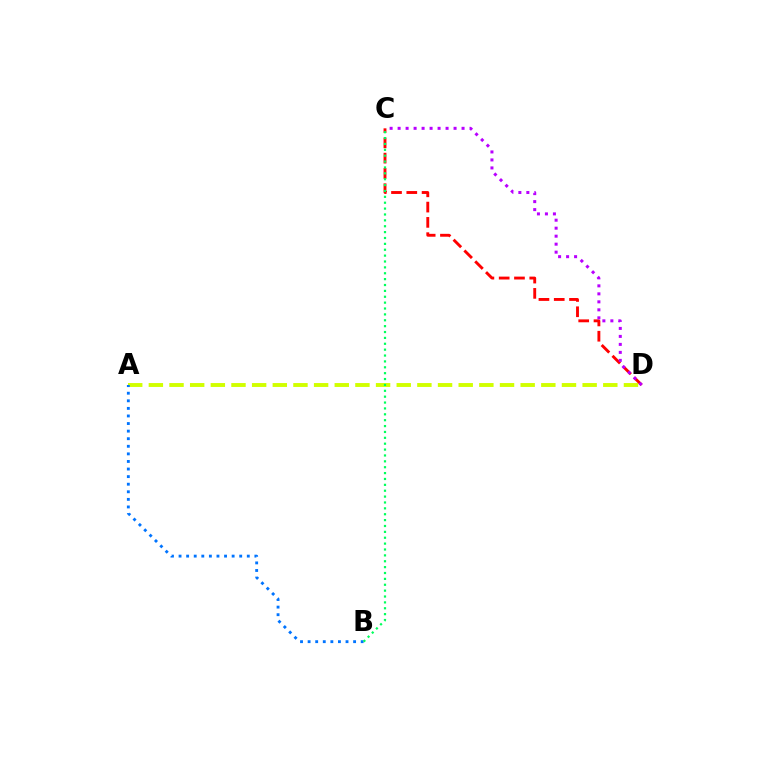{('C', 'D'): [{'color': '#ff0000', 'line_style': 'dashed', 'thickness': 2.08}, {'color': '#b900ff', 'line_style': 'dotted', 'thickness': 2.17}], ('A', 'D'): [{'color': '#d1ff00', 'line_style': 'dashed', 'thickness': 2.81}], ('A', 'B'): [{'color': '#0074ff', 'line_style': 'dotted', 'thickness': 2.06}], ('B', 'C'): [{'color': '#00ff5c', 'line_style': 'dotted', 'thickness': 1.6}]}